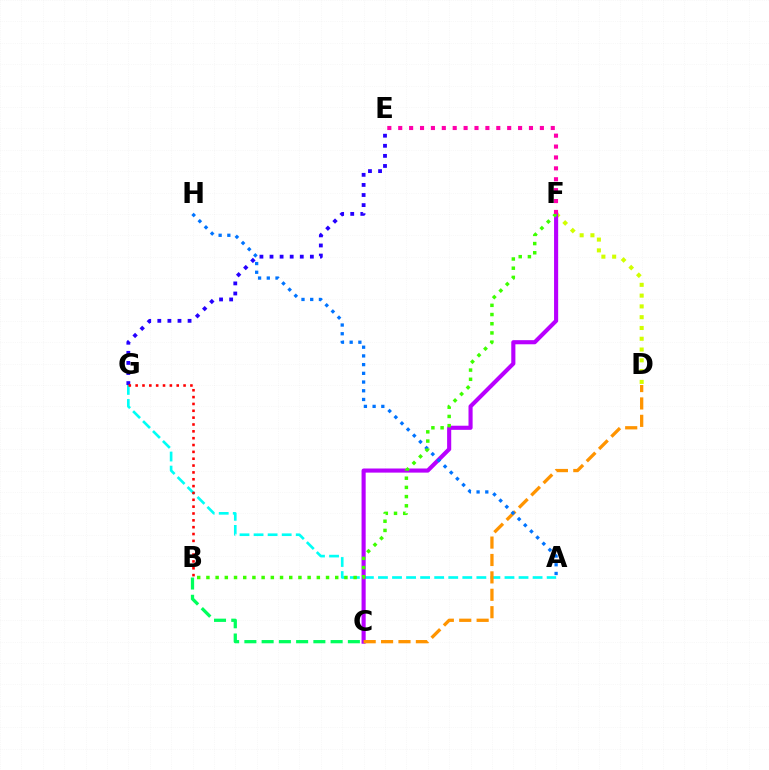{('A', 'G'): [{'color': '#00fff6', 'line_style': 'dashed', 'thickness': 1.91}], ('E', 'G'): [{'color': '#2500ff', 'line_style': 'dotted', 'thickness': 2.74}], ('D', 'F'): [{'color': '#d1ff00', 'line_style': 'dotted', 'thickness': 2.93}], ('C', 'F'): [{'color': '#b900ff', 'line_style': 'solid', 'thickness': 2.96}], ('C', 'D'): [{'color': '#ff9400', 'line_style': 'dashed', 'thickness': 2.36}], ('A', 'H'): [{'color': '#0074ff', 'line_style': 'dotted', 'thickness': 2.37}], ('B', 'F'): [{'color': '#3dff00', 'line_style': 'dotted', 'thickness': 2.5}], ('B', 'G'): [{'color': '#ff0000', 'line_style': 'dotted', 'thickness': 1.86}], ('E', 'F'): [{'color': '#ff00ac', 'line_style': 'dotted', 'thickness': 2.96}], ('B', 'C'): [{'color': '#00ff5c', 'line_style': 'dashed', 'thickness': 2.34}]}